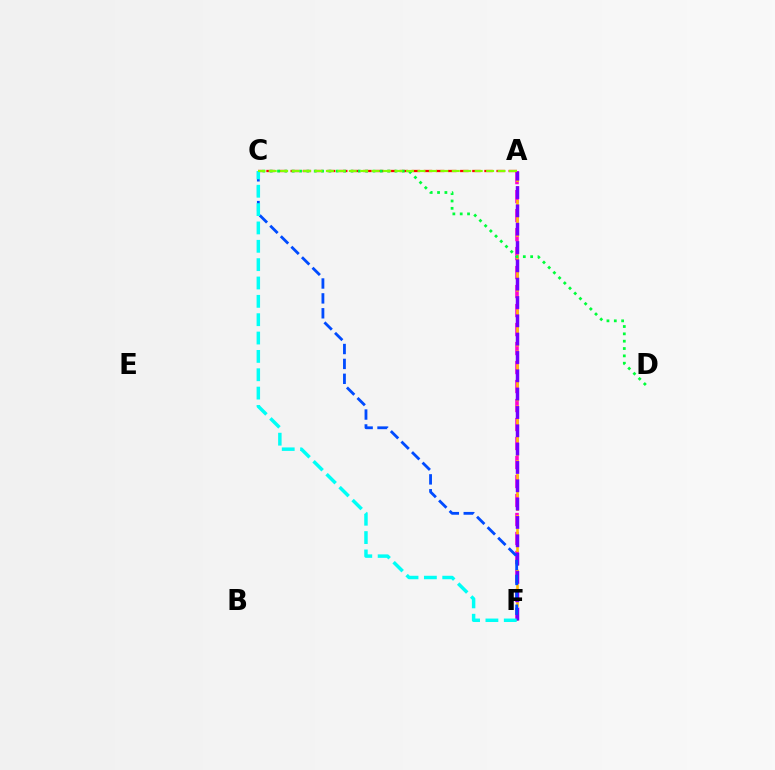{('A', 'F'): [{'color': '#ff00cf', 'line_style': 'dashed', 'thickness': 2.58}, {'color': '#ffbd00', 'line_style': 'dashed', 'thickness': 1.86}, {'color': '#7200ff', 'line_style': 'dashed', 'thickness': 2.49}], ('A', 'C'): [{'color': '#ff0000', 'line_style': 'dashed', 'thickness': 1.65}, {'color': '#84ff00', 'line_style': 'dashed', 'thickness': 1.55}], ('C', 'D'): [{'color': '#00ff39', 'line_style': 'dotted', 'thickness': 1.99}], ('C', 'F'): [{'color': '#004bff', 'line_style': 'dashed', 'thickness': 2.02}, {'color': '#00fff6', 'line_style': 'dashed', 'thickness': 2.49}]}